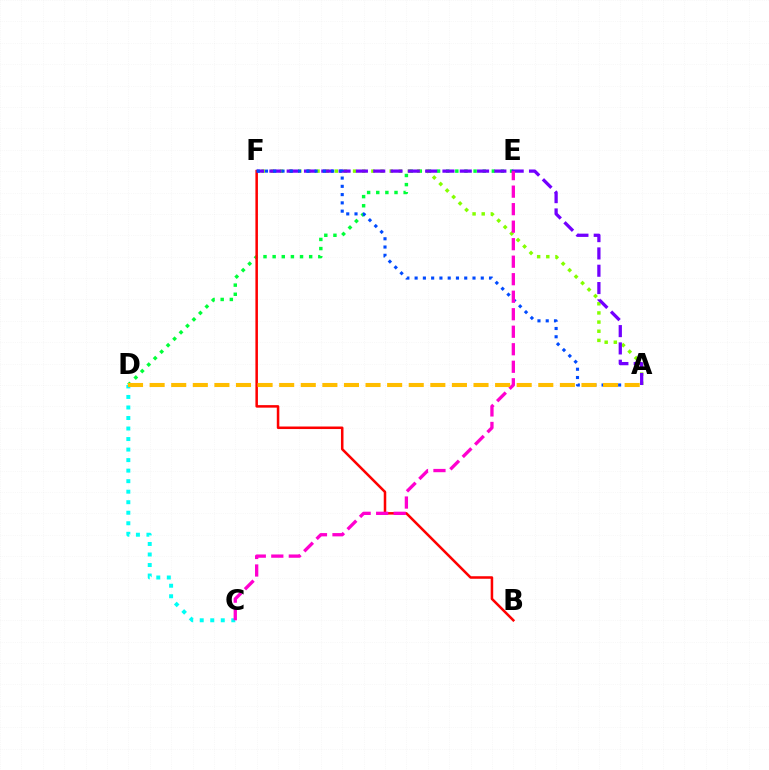{('D', 'E'): [{'color': '#00ff39', 'line_style': 'dotted', 'thickness': 2.48}], ('C', 'D'): [{'color': '#00fff6', 'line_style': 'dotted', 'thickness': 2.86}], ('A', 'F'): [{'color': '#84ff00', 'line_style': 'dotted', 'thickness': 2.48}, {'color': '#7200ff', 'line_style': 'dashed', 'thickness': 2.35}, {'color': '#004bff', 'line_style': 'dotted', 'thickness': 2.25}], ('B', 'F'): [{'color': '#ff0000', 'line_style': 'solid', 'thickness': 1.82}], ('C', 'E'): [{'color': '#ff00cf', 'line_style': 'dashed', 'thickness': 2.38}], ('A', 'D'): [{'color': '#ffbd00', 'line_style': 'dashed', 'thickness': 2.93}]}